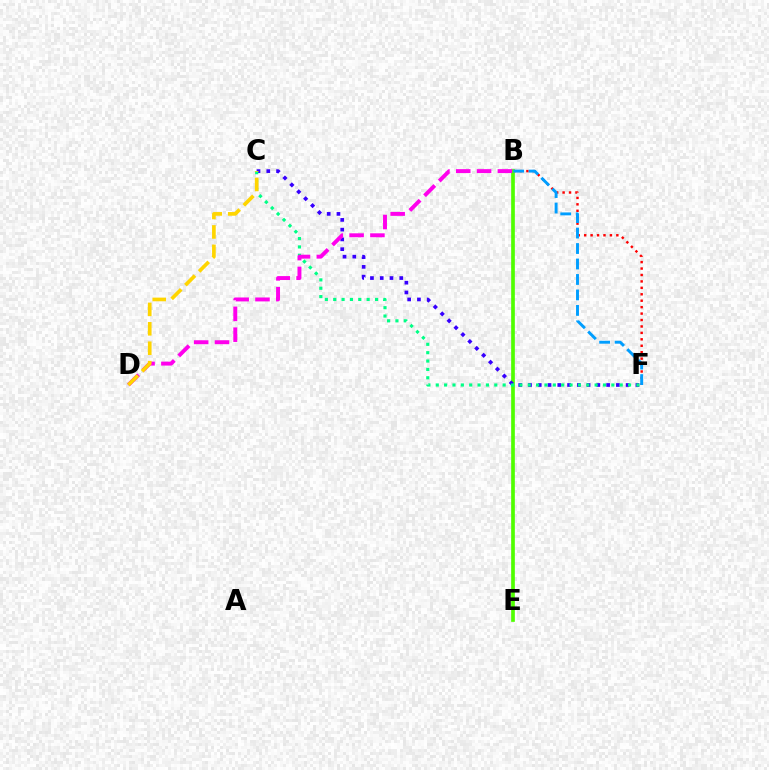{('B', 'F'): [{'color': '#ff0000', 'line_style': 'dotted', 'thickness': 1.75}, {'color': '#009eff', 'line_style': 'dashed', 'thickness': 2.1}], ('B', 'E'): [{'color': '#4fff00', 'line_style': 'solid', 'thickness': 2.65}], ('C', 'F'): [{'color': '#3700ff', 'line_style': 'dotted', 'thickness': 2.65}, {'color': '#00ff86', 'line_style': 'dotted', 'thickness': 2.27}], ('B', 'D'): [{'color': '#ff00ed', 'line_style': 'dashed', 'thickness': 2.83}], ('C', 'D'): [{'color': '#ffd500', 'line_style': 'dashed', 'thickness': 2.64}]}